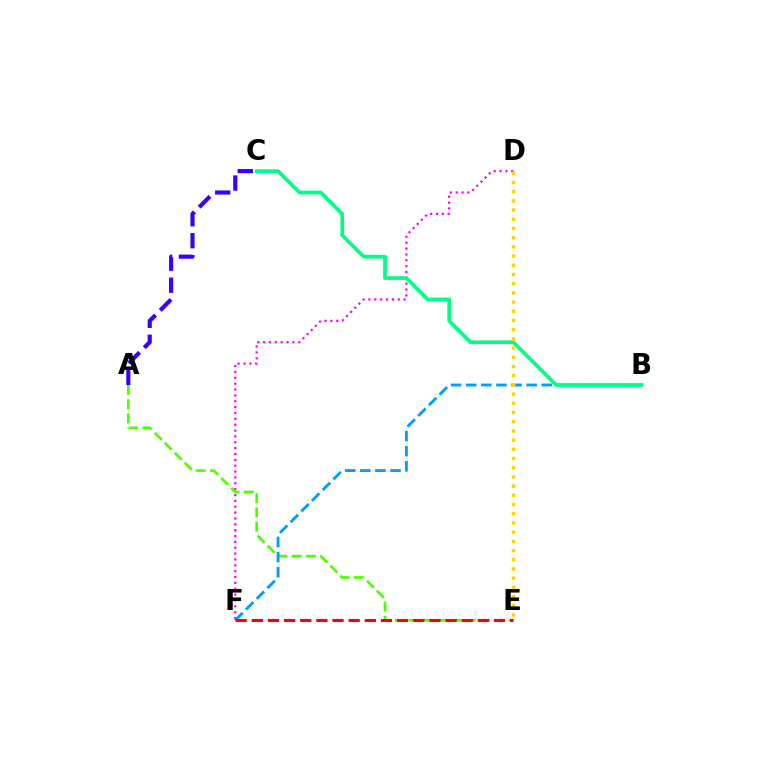{('D', 'F'): [{'color': '#ff00ed', 'line_style': 'dotted', 'thickness': 1.59}], ('A', 'E'): [{'color': '#4fff00', 'line_style': 'dashed', 'thickness': 1.93}], ('B', 'F'): [{'color': '#009eff', 'line_style': 'dashed', 'thickness': 2.06}], ('E', 'F'): [{'color': '#ff0000', 'line_style': 'dashed', 'thickness': 2.19}], ('B', 'C'): [{'color': '#00ff86', 'line_style': 'solid', 'thickness': 2.69}], ('A', 'C'): [{'color': '#3700ff', 'line_style': 'dashed', 'thickness': 2.98}], ('D', 'E'): [{'color': '#ffd500', 'line_style': 'dotted', 'thickness': 2.5}]}